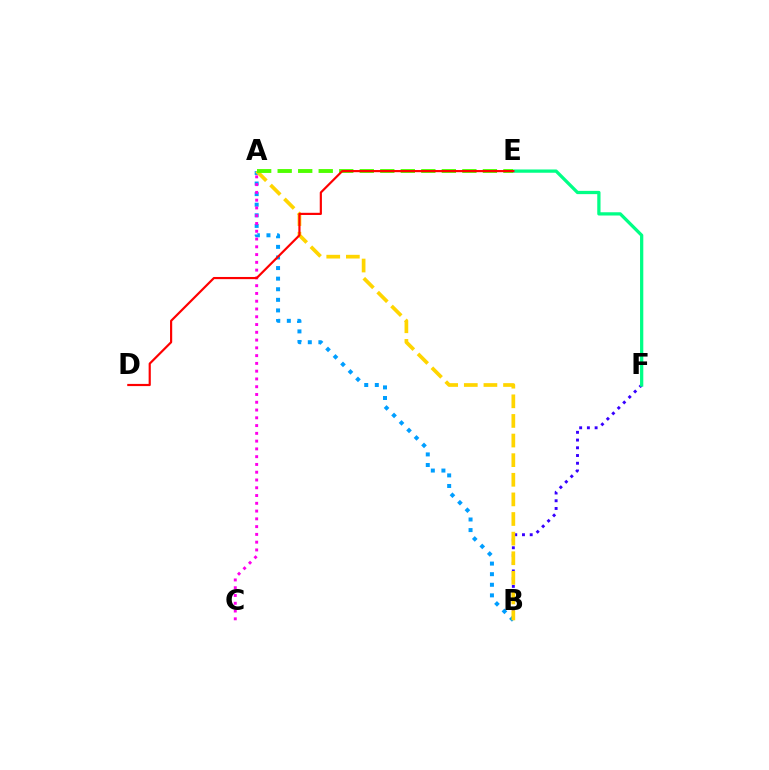{('B', 'F'): [{'color': '#3700ff', 'line_style': 'dotted', 'thickness': 2.1}], ('E', 'F'): [{'color': '#00ff86', 'line_style': 'solid', 'thickness': 2.35}], ('A', 'B'): [{'color': '#009eff', 'line_style': 'dotted', 'thickness': 2.88}, {'color': '#ffd500', 'line_style': 'dashed', 'thickness': 2.66}], ('A', 'E'): [{'color': '#4fff00', 'line_style': 'dashed', 'thickness': 2.79}], ('A', 'C'): [{'color': '#ff00ed', 'line_style': 'dotted', 'thickness': 2.11}], ('D', 'E'): [{'color': '#ff0000', 'line_style': 'solid', 'thickness': 1.57}]}